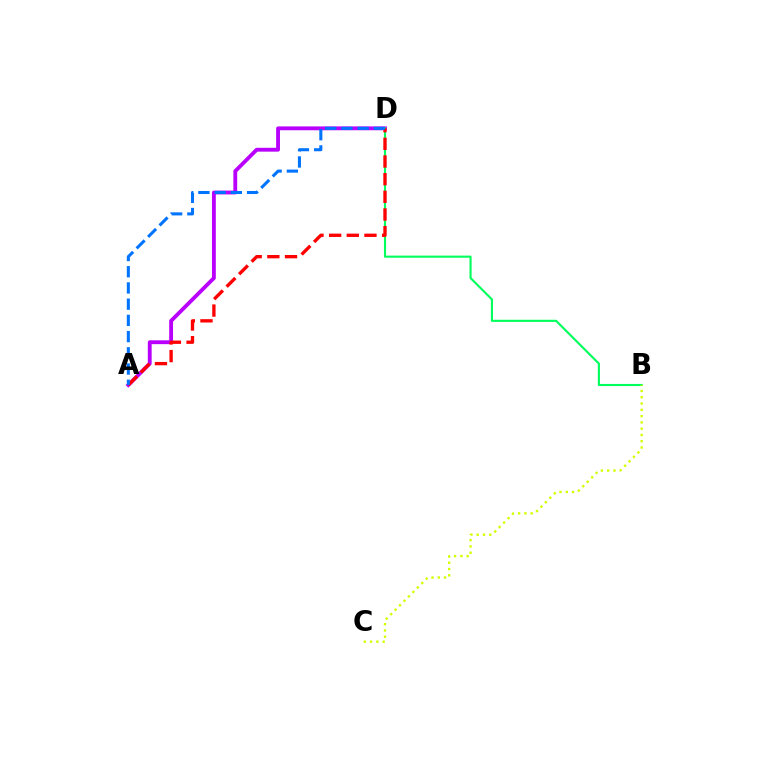{('A', 'D'): [{'color': '#b900ff', 'line_style': 'solid', 'thickness': 2.77}, {'color': '#ff0000', 'line_style': 'dashed', 'thickness': 2.4}, {'color': '#0074ff', 'line_style': 'dashed', 'thickness': 2.2}], ('B', 'D'): [{'color': '#00ff5c', 'line_style': 'solid', 'thickness': 1.53}], ('B', 'C'): [{'color': '#d1ff00', 'line_style': 'dotted', 'thickness': 1.71}]}